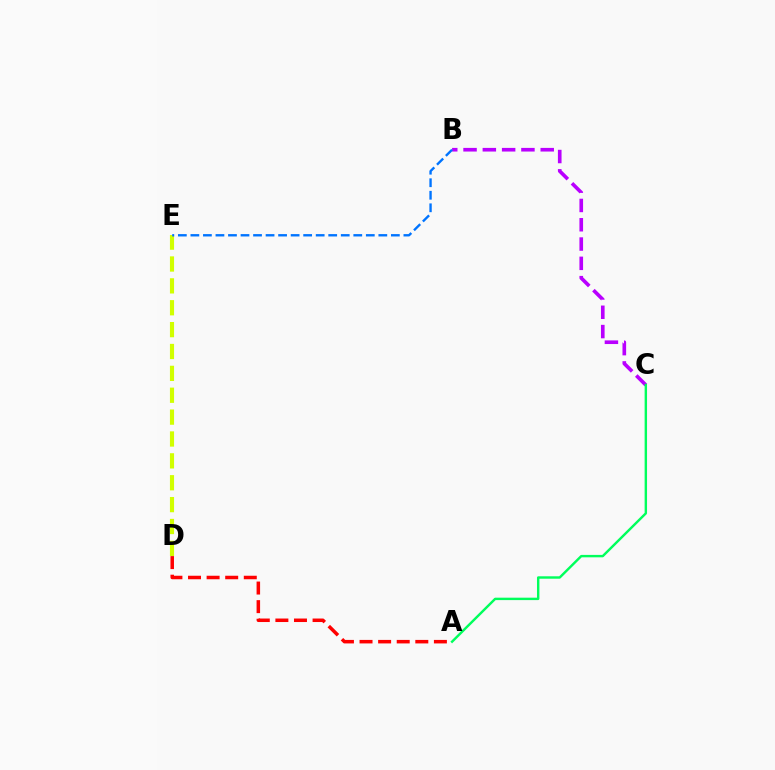{('B', 'C'): [{'color': '#b900ff', 'line_style': 'dashed', 'thickness': 2.62}], ('D', 'E'): [{'color': '#d1ff00', 'line_style': 'dashed', 'thickness': 2.97}], ('A', 'D'): [{'color': '#ff0000', 'line_style': 'dashed', 'thickness': 2.53}], ('B', 'E'): [{'color': '#0074ff', 'line_style': 'dashed', 'thickness': 1.7}], ('A', 'C'): [{'color': '#00ff5c', 'line_style': 'solid', 'thickness': 1.74}]}